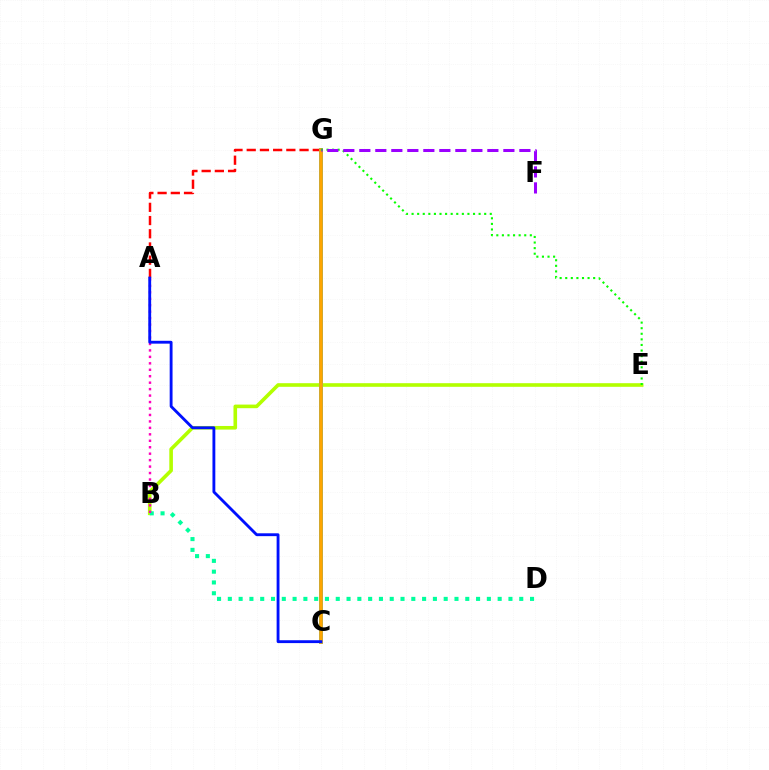{('B', 'E'): [{'color': '#b3ff00', 'line_style': 'solid', 'thickness': 2.6}], ('A', 'G'): [{'color': '#ff0000', 'line_style': 'dashed', 'thickness': 1.79}], ('C', 'G'): [{'color': '#00b5ff', 'line_style': 'solid', 'thickness': 2.8}, {'color': '#ffa500', 'line_style': 'solid', 'thickness': 2.62}], ('B', 'D'): [{'color': '#00ff9d', 'line_style': 'dotted', 'thickness': 2.93}], ('A', 'B'): [{'color': '#ff00bd', 'line_style': 'dotted', 'thickness': 1.75}], ('A', 'C'): [{'color': '#0010ff', 'line_style': 'solid', 'thickness': 2.06}], ('E', 'G'): [{'color': '#08ff00', 'line_style': 'dotted', 'thickness': 1.52}], ('F', 'G'): [{'color': '#9b00ff', 'line_style': 'dashed', 'thickness': 2.17}]}